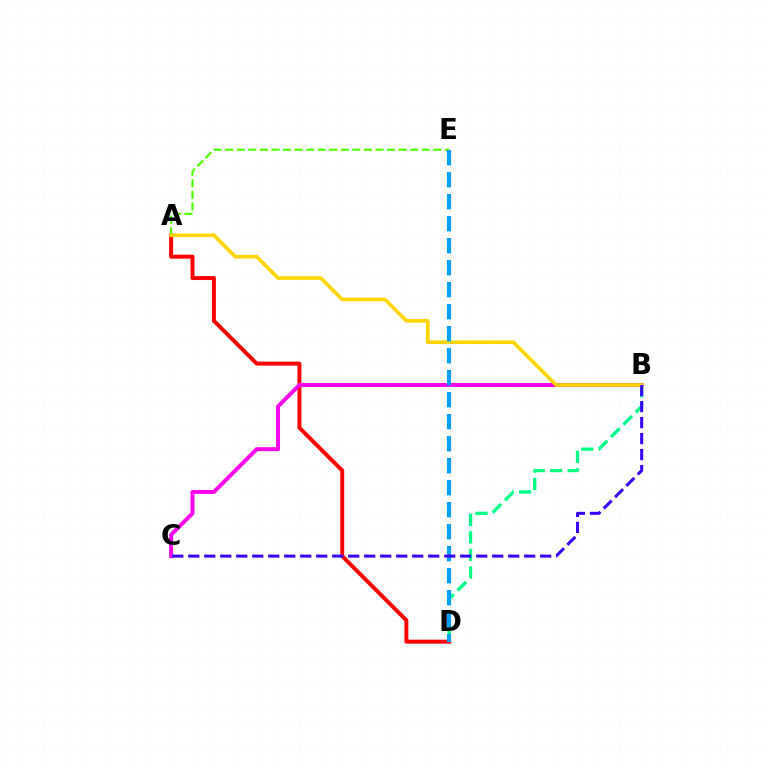{('A', 'D'): [{'color': '#ff0000', 'line_style': 'solid', 'thickness': 2.85}], ('A', 'E'): [{'color': '#4fff00', 'line_style': 'dashed', 'thickness': 1.57}], ('B', 'C'): [{'color': '#ff00ed', 'line_style': 'solid', 'thickness': 2.85}, {'color': '#3700ff', 'line_style': 'dashed', 'thickness': 2.17}], ('B', 'D'): [{'color': '#00ff86', 'line_style': 'dashed', 'thickness': 2.38}], ('A', 'B'): [{'color': '#ffd500', 'line_style': 'solid', 'thickness': 2.62}], ('D', 'E'): [{'color': '#009eff', 'line_style': 'dashed', 'thickness': 2.99}]}